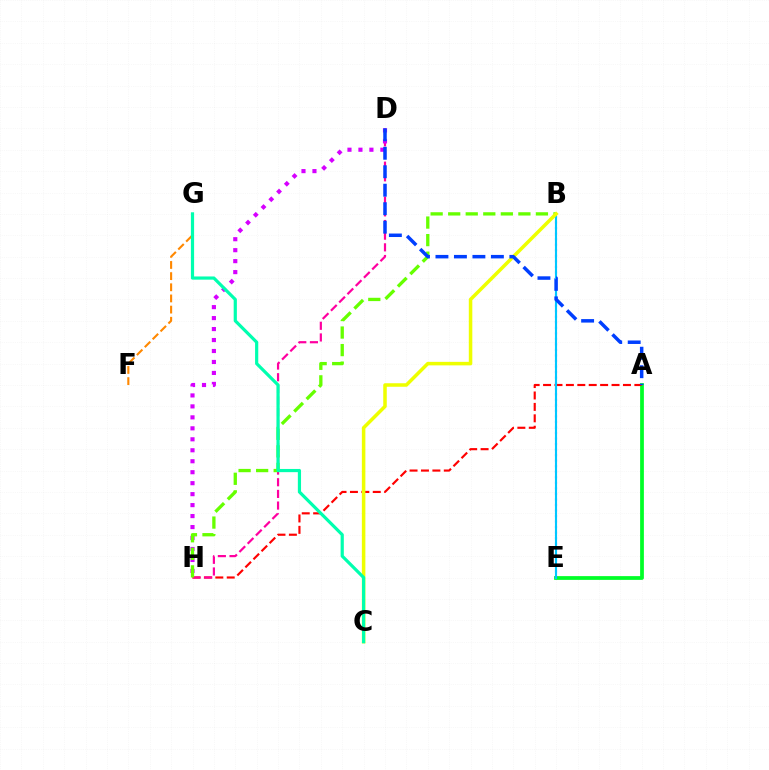{('A', 'E'): [{'color': '#00ff27', 'line_style': 'solid', 'thickness': 2.71}], ('A', 'H'): [{'color': '#ff0000', 'line_style': 'dashed', 'thickness': 1.55}], ('B', 'E'): [{'color': '#4f00ff', 'line_style': 'dotted', 'thickness': 1.5}, {'color': '#00c7ff', 'line_style': 'solid', 'thickness': 1.52}], ('D', 'H'): [{'color': '#ff00a0', 'line_style': 'dashed', 'thickness': 1.59}, {'color': '#d600ff', 'line_style': 'dotted', 'thickness': 2.98}], ('F', 'G'): [{'color': '#ff8800', 'line_style': 'dashed', 'thickness': 1.52}], ('B', 'H'): [{'color': '#66ff00', 'line_style': 'dashed', 'thickness': 2.38}], ('B', 'C'): [{'color': '#eeff00', 'line_style': 'solid', 'thickness': 2.53}], ('A', 'D'): [{'color': '#003fff', 'line_style': 'dashed', 'thickness': 2.51}], ('C', 'G'): [{'color': '#00ffaf', 'line_style': 'solid', 'thickness': 2.3}]}